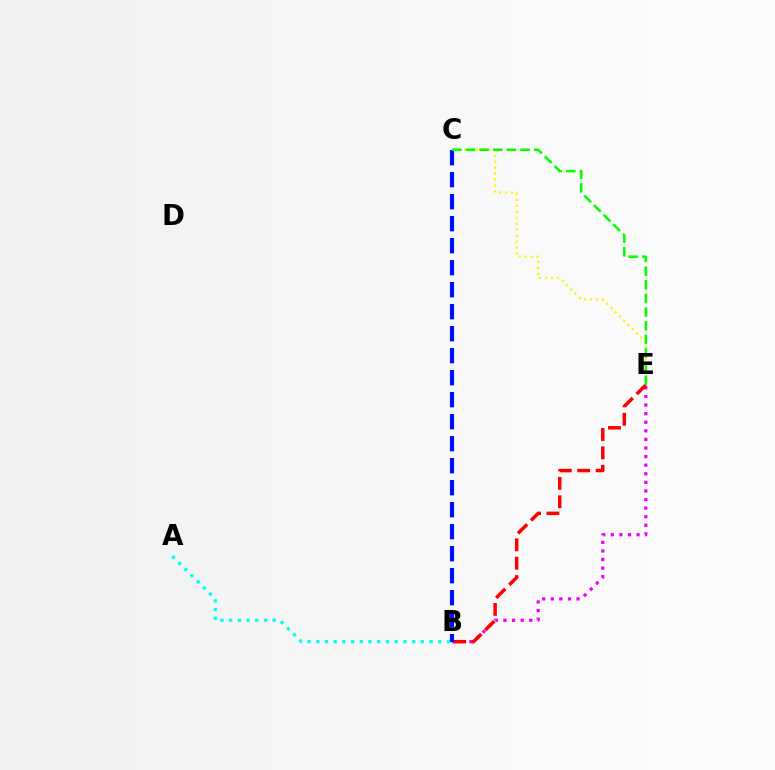{('C', 'E'): [{'color': '#fcf500', 'line_style': 'dotted', 'thickness': 1.62}, {'color': '#08ff00', 'line_style': 'dashed', 'thickness': 1.85}], ('B', 'E'): [{'color': '#ee00ff', 'line_style': 'dotted', 'thickness': 2.33}, {'color': '#ff0000', 'line_style': 'dashed', 'thickness': 2.5}], ('B', 'C'): [{'color': '#0010ff', 'line_style': 'dashed', 'thickness': 2.99}], ('A', 'B'): [{'color': '#00fff6', 'line_style': 'dotted', 'thickness': 2.37}]}